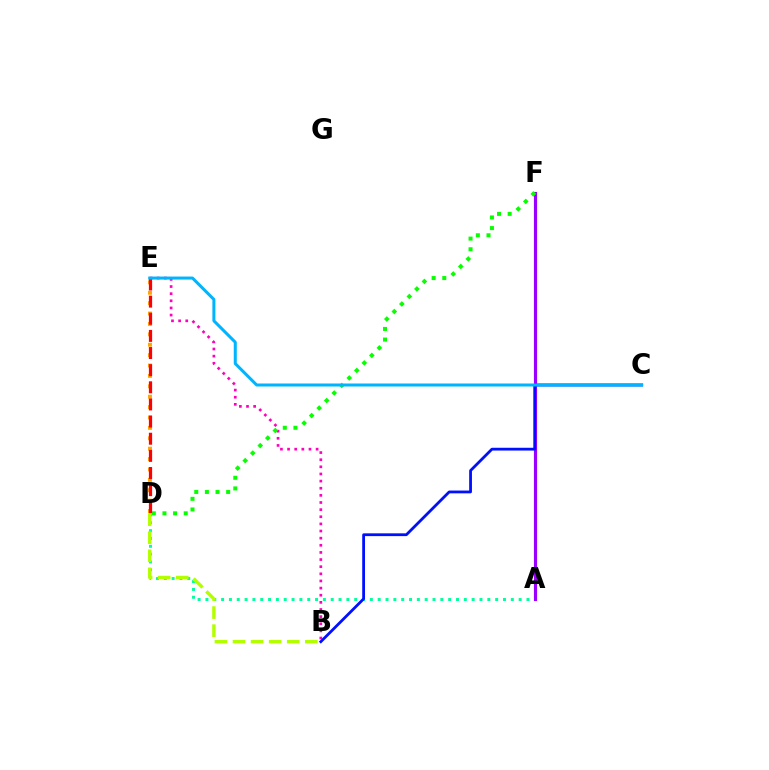{('D', 'E'): [{'color': '#ffa500', 'line_style': 'dotted', 'thickness': 2.82}, {'color': '#ff0000', 'line_style': 'dashed', 'thickness': 2.33}], ('B', 'E'): [{'color': '#ff00bd', 'line_style': 'dotted', 'thickness': 1.94}], ('A', 'D'): [{'color': '#00ff9d', 'line_style': 'dotted', 'thickness': 2.13}], ('A', 'F'): [{'color': '#9b00ff', 'line_style': 'solid', 'thickness': 2.26}], ('D', 'F'): [{'color': '#08ff00', 'line_style': 'dotted', 'thickness': 2.89}], ('B', 'C'): [{'color': '#0010ff', 'line_style': 'solid', 'thickness': 2.01}], ('B', 'D'): [{'color': '#b3ff00', 'line_style': 'dashed', 'thickness': 2.45}], ('C', 'E'): [{'color': '#00b5ff', 'line_style': 'solid', 'thickness': 2.17}]}